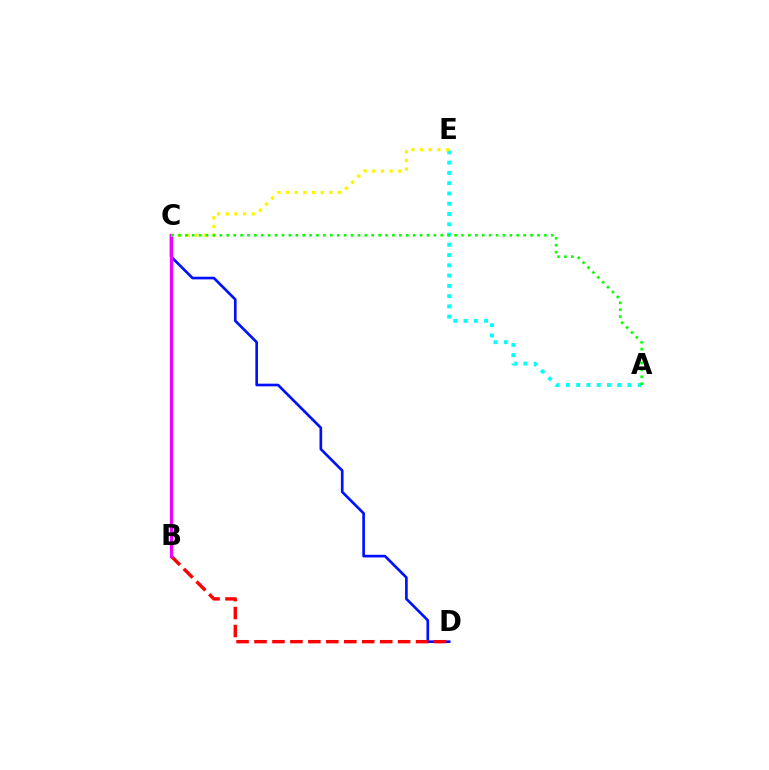{('C', 'D'): [{'color': '#0010ff', 'line_style': 'solid', 'thickness': 1.91}], ('A', 'E'): [{'color': '#00fff6', 'line_style': 'dotted', 'thickness': 2.79}], ('B', 'D'): [{'color': '#ff0000', 'line_style': 'dashed', 'thickness': 2.44}], ('B', 'C'): [{'color': '#ee00ff', 'line_style': 'solid', 'thickness': 2.34}], ('C', 'E'): [{'color': '#fcf500', 'line_style': 'dotted', 'thickness': 2.35}], ('A', 'C'): [{'color': '#08ff00', 'line_style': 'dotted', 'thickness': 1.88}]}